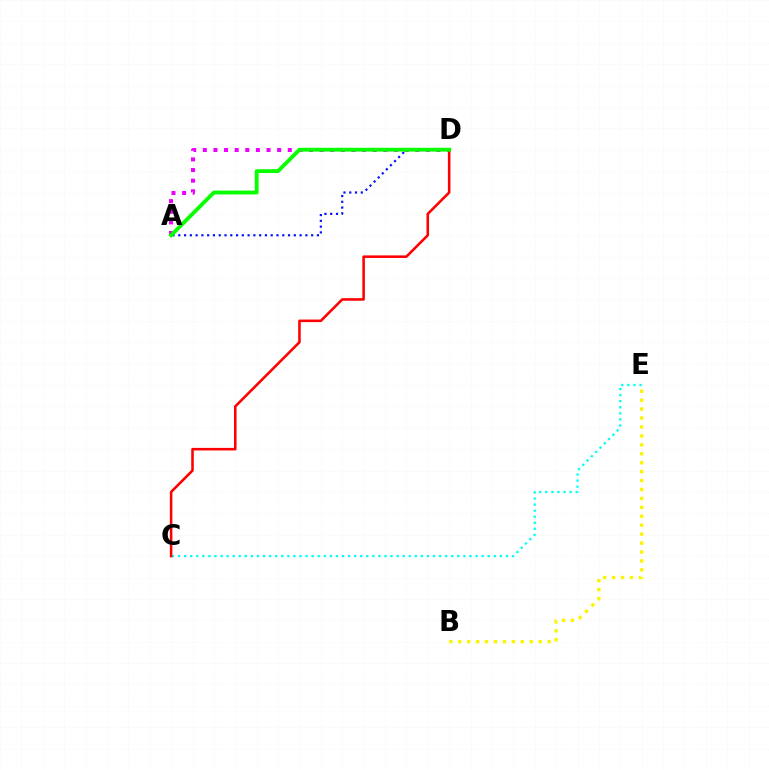{('A', 'D'): [{'color': '#0010ff', 'line_style': 'dotted', 'thickness': 1.57}, {'color': '#ee00ff', 'line_style': 'dotted', 'thickness': 2.89}, {'color': '#08ff00', 'line_style': 'solid', 'thickness': 2.76}], ('C', 'E'): [{'color': '#00fff6', 'line_style': 'dotted', 'thickness': 1.65}], ('C', 'D'): [{'color': '#ff0000', 'line_style': 'solid', 'thickness': 1.84}], ('B', 'E'): [{'color': '#fcf500', 'line_style': 'dotted', 'thickness': 2.43}]}